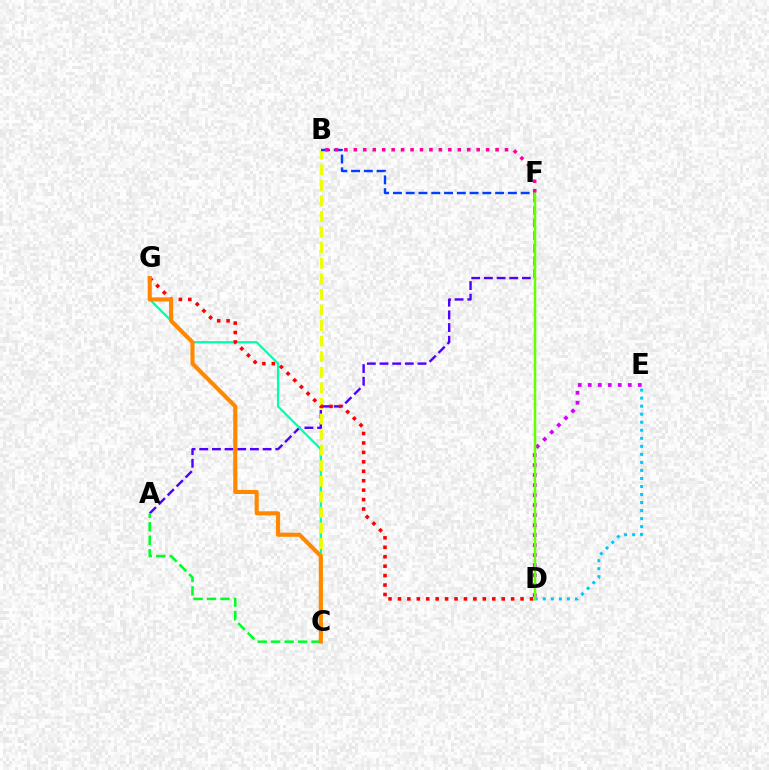{('A', 'F'): [{'color': '#4f00ff', 'line_style': 'dashed', 'thickness': 1.72}], ('C', 'G'): [{'color': '#00ffaf', 'line_style': 'solid', 'thickness': 1.63}, {'color': '#ff8800', 'line_style': 'solid', 'thickness': 2.96}], ('B', 'C'): [{'color': '#eeff00', 'line_style': 'dashed', 'thickness': 2.12}], ('A', 'C'): [{'color': '#00ff27', 'line_style': 'dashed', 'thickness': 1.83}], ('B', 'F'): [{'color': '#003fff', 'line_style': 'dashed', 'thickness': 1.74}, {'color': '#ff00a0', 'line_style': 'dotted', 'thickness': 2.57}], ('D', 'E'): [{'color': '#d600ff', 'line_style': 'dotted', 'thickness': 2.72}, {'color': '#00c7ff', 'line_style': 'dotted', 'thickness': 2.18}], ('D', 'G'): [{'color': '#ff0000', 'line_style': 'dotted', 'thickness': 2.56}], ('D', 'F'): [{'color': '#66ff00', 'line_style': 'solid', 'thickness': 1.79}]}